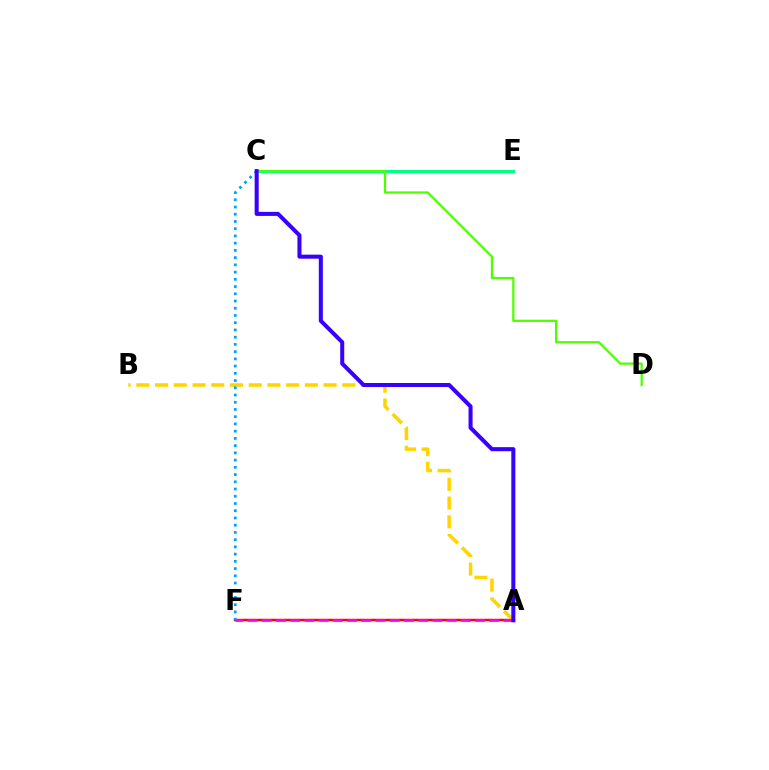{('A', 'F'): [{'color': '#ff0000', 'line_style': 'solid', 'thickness': 1.76}, {'color': '#ff00ed', 'line_style': 'dashed', 'thickness': 1.93}], ('A', 'B'): [{'color': '#ffd500', 'line_style': 'dashed', 'thickness': 2.54}], ('C', 'F'): [{'color': '#009eff', 'line_style': 'dotted', 'thickness': 1.96}], ('C', 'E'): [{'color': '#00ff86', 'line_style': 'solid', 'thickness': 2.17}], ('C', 'D'): [{'color': '#4fff00', 'line_style': 'solid', 'thickness': 1.62}], ('A', 'C'): [{'color': '#3700ff', 'line_style': 'solid', 'thickness': 2.9}]}